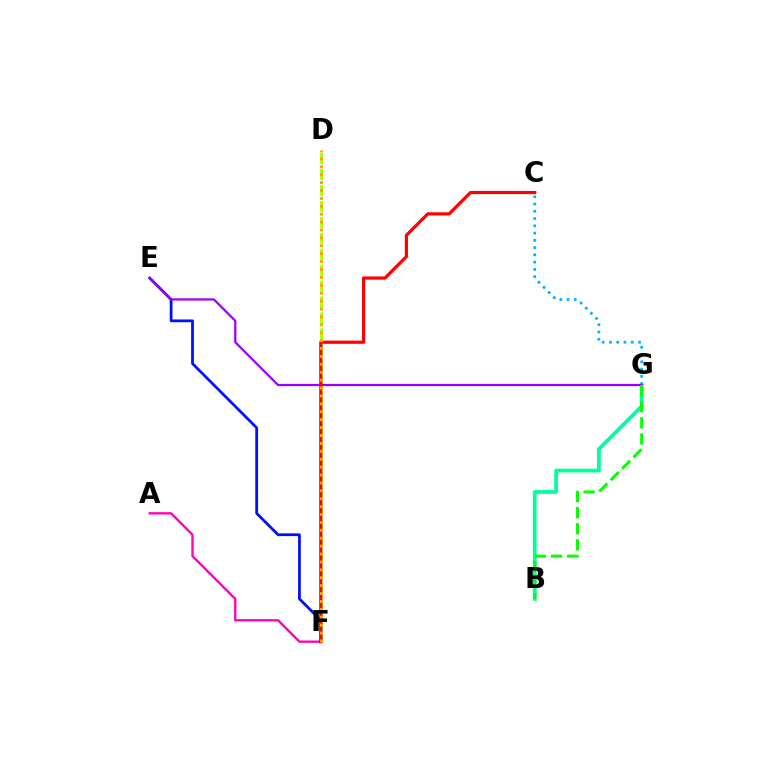{('A', 'F'): [{'color': '#ff00bd', 'line_style': 'solid', 'thickness': 1.7}], ('B', 'G'): [{'color': '#00ff9d', 'line_style': 'solid', 'thickness': 2.7}, {'color': '#08ff00', 'line_style': 'dashed', 'thickness': 2.19}], ('D', 'F'): [{'color': '#b3ff00', 'line_style': 'dashed', 'thickness': 2.17}, {'color': '#ffa500', 'line_style': 'dotted', 'thickness': 2.15}], ('C', 'G'): [{'color': '#00b5ff', 'line_style': 'dotted', 'thickness': 1.97}], ('E', 'F'): [{'color': '#0010ff', 'line_style': 'solid', 'thickness': 1.99}], ('E', 'G'): [{'color': '#9b00ff', 'line_style': 'solid', 'thickness': 1.61}], ('C', 'F'): [{'color': '#ff0000', 'line_style': 'solid', 'thickness': 2.29}]}